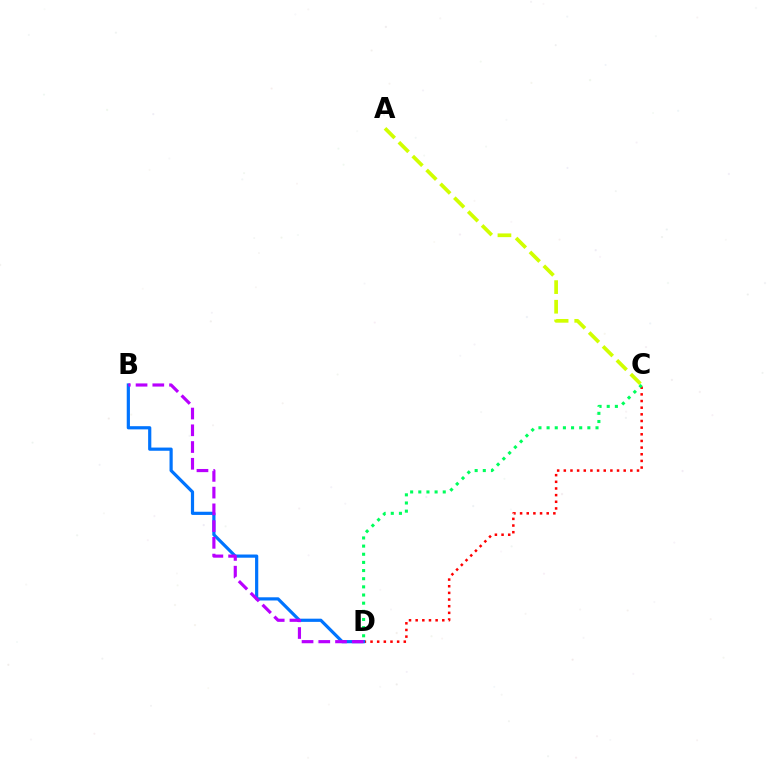{('C', 'D'): [{'color': '#ff0000', 'line_style': 'dotted', 'thickness': 1.81}, {'color': '#00ff5c', 'line_style': 'dotted', 'thickness': 2.21}], ('B', 'D'): [{'color': '#0074ff', 'line_style': 'solid', 'thickness': 2.3}, {'color': '#b900ff', 'line_style': 'dashed', 'thickness': 2.27}], ('A', 'C'): [{'color': '#d1ff00', 'line_style': 'dashed', 'thickness': 2.66}]}